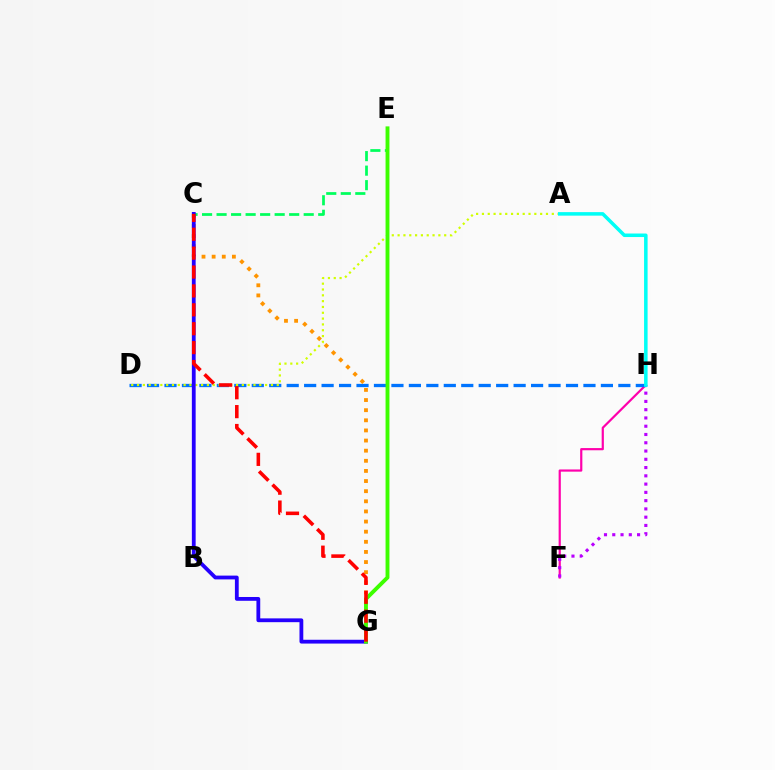{('F', 'H'): [{'color': '#ff00ac', 'line_style': 'solid', 'thickness': 1.58}, {'color': '#b900ff', 'line_style': 'dotted', 'thickness': 2.25}], ('C', 'E'): [{'color': '#00ff5c', 'line_style': 'dashed', 'thickness': 1.97}], ('D', 'H'): [{'color': '#0074ff', 'line_style': 'dashed', 'thickness': 2.37}], ('A', 'D'): [{'color': '#d1ff00', 'line_style': 'dotted', 'thickness': 1.58}], ('C', 'G'): [{'color': '#ff9400', 'line_style': 'dotted', 'thickness': 2.75}, {'color': '#2500ff', 'line_style': 'solid', 'thickness': 2.74}, {'color': '#ff0000', 'line_style': 'dashed', 'thickness': 2.57}], ('E', 'G'): [{'color': '#3dff00', 'line_style': 'solid', 'thickness': 2.79}], ('A', 'H'): [{'color': '#00fff6', 'line_style': 'solid', 'thickness': 2.54}]}